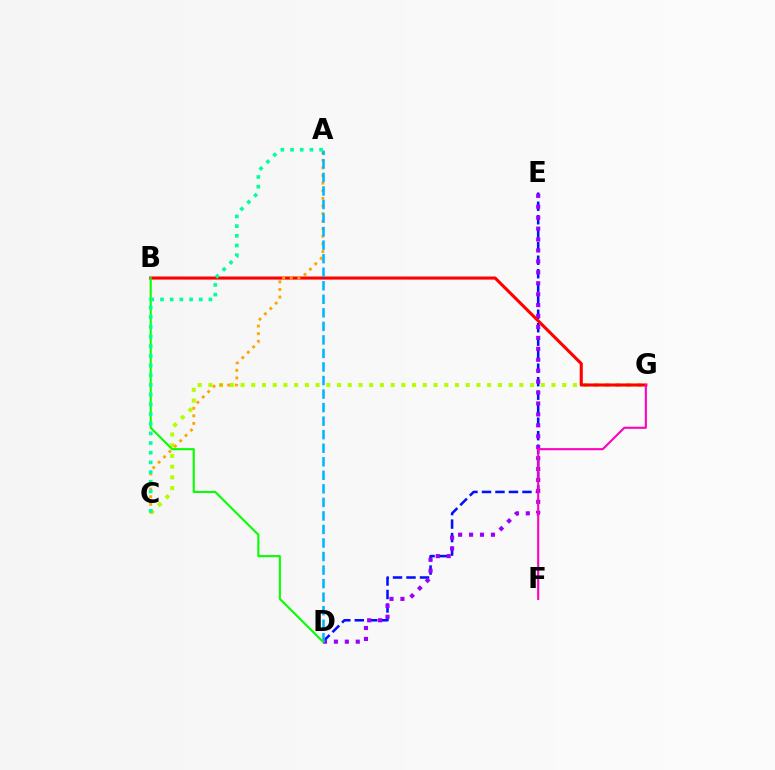{('D', 'E'): [{'color': '#0010ff', 'line_style': 'dashed', 'thickness': 1.83}, {'color': '#9b00ff', 'line_style': 'dotted', 'thickness': 2.97}], ('C', 'G'): [{'color': '#b3ff00', 'line_style': 'dotted', 'thickness': 2.91}], ('B', 'G'): [{'color': '#ff0000', 'line_style': 'solid', 'thickness': 2.22}], ('A', 'C'): [{'color': '#ffa500', 'line_style': 'dotted', 'thickness': 2.06}, {'color': '#00ff9d', 'line_style': 'dotted', 'thickness': 2.63}], ('A', 'D'): [{'color': '#00b5ff', 'line_style': 'dashed', 'thickness': 1.84}], ('B', 'D'): [{'color': '#08ff00', 'line_style': 'solid', 'thickness': 1.52}], ('F', 'G'): [{'color': '#ff00bd', 'line_style': 'solid', 'thickness': 1.51}]}